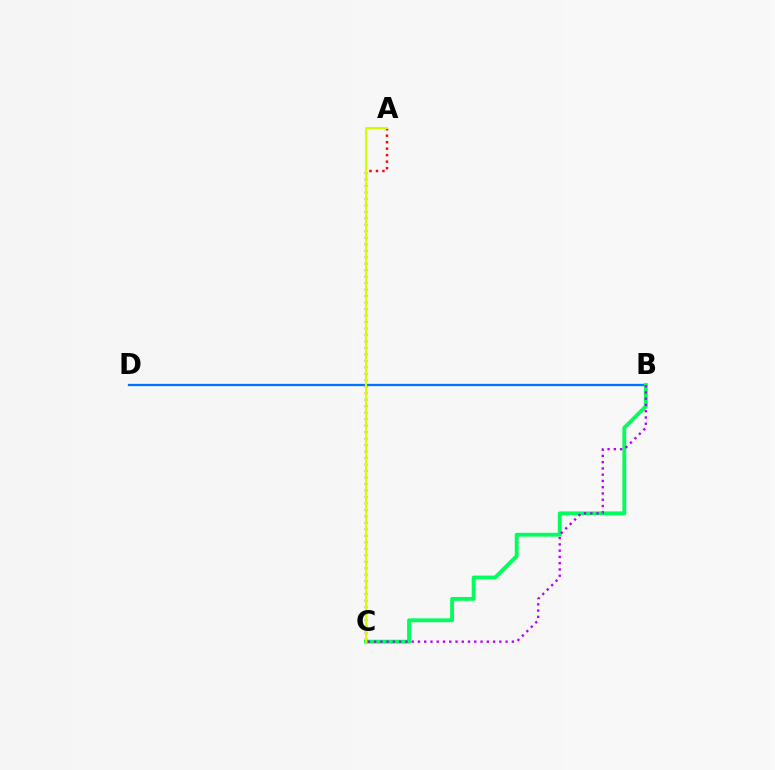{('B', 'D'): [{'color': '#0074ff', 'line_style': 'solid', 'thickness': 1.66}], ('A', 'C'): [{'color': '#ff0000', 'line_style': 'dotted', 'thickness': 1.76}, {'color': '#d1ff00', 'line_style': 'solid', 'thickness': 1.53}], ('B', 'C'): [{'color': '#00ff5c', 'line_style': 'solid', 'thickness': 2.77}, {'color': '#b900ff', 'line_style': 'dotted', 'thickness': 1.7}]}